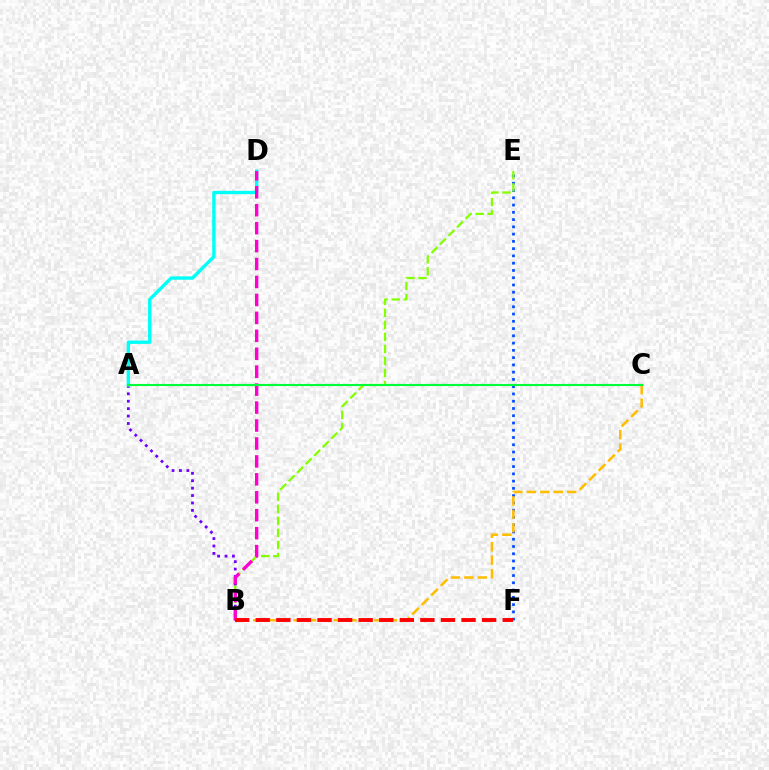{('E', 'F'): [{'color': '#004bff', 'line_style': 'dotted', 'thickness': 1.97}], ('B', 'E'): [{'color': '#84ff00', 'line_style': 'dashed', 'thickness': 1.64}], ('B', 'C'): [{'color': '#ffbd00', 'line_style': 'dashed', 'thickness': 1.83}], ('A', 'B'): [{'color': '#7200ff', 'line_style': 'dotted', 'thickness': 2.01}], ('A', 'D'): [{'color': '#00fff6', 'line_style': 'solid', 'thickness': 2.42}], ('B', 'D'): [{'color': '#ff00cf', 'line_style': 'dashed', 'thickness': 2.44}], ('A', 'C'): [{'color': '#00ff39', 'line_style': 'solid', 'thickness': 1.51}], ('B', 'F'): [{'color': '#ff0000', 'line_style': 'dashed', 'thickness': 2.8}]}